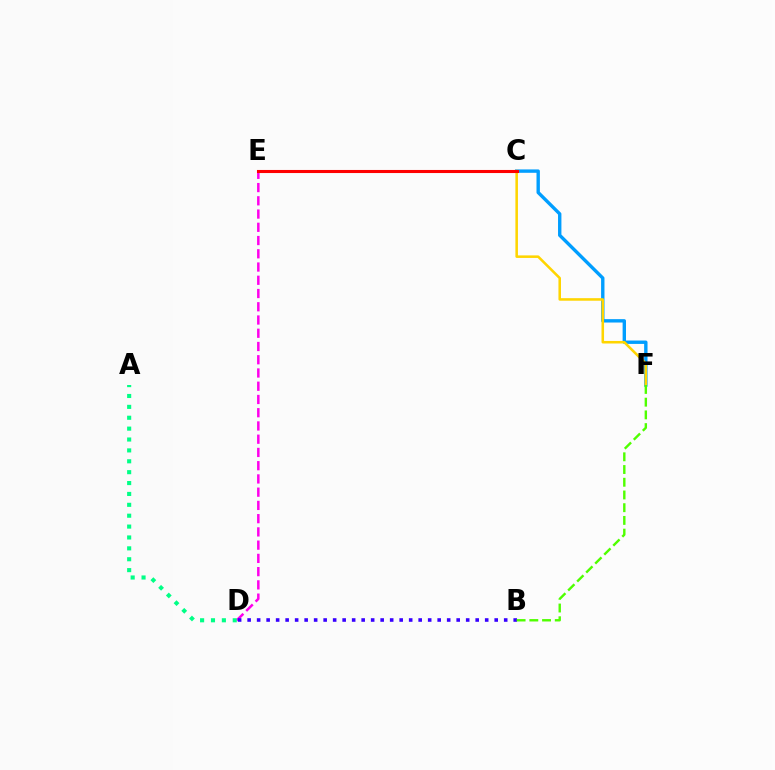{('C', 'F'): [{'color': '#009eff', 'line_style': 'solid', 'thickness': 2.43}, {'color': '#ffd500', 'line_style': 'solid', 'thickness': 1.84}], ('D', 'E'): [{'color': '#ff00ed', 'line_style': 'dashed', 'thickness': 1.8}], ('A', 'D'): [{'color': '#00ff86', 'line_style': 'dotted', 'thickness': 2.96}], ('B', 'D'): [{'color': '#3700ff', 'line_style': 'dotted', 'thickness': 2.58}], ('B', 'F'): [{'color': '#4fff00', 'line_style': 'dashed', 'thickness': 1.73}], ('C', 'E'): [{'color': '#ff0000', 'line_style': 'solid', 'thickness': 2.22}]}